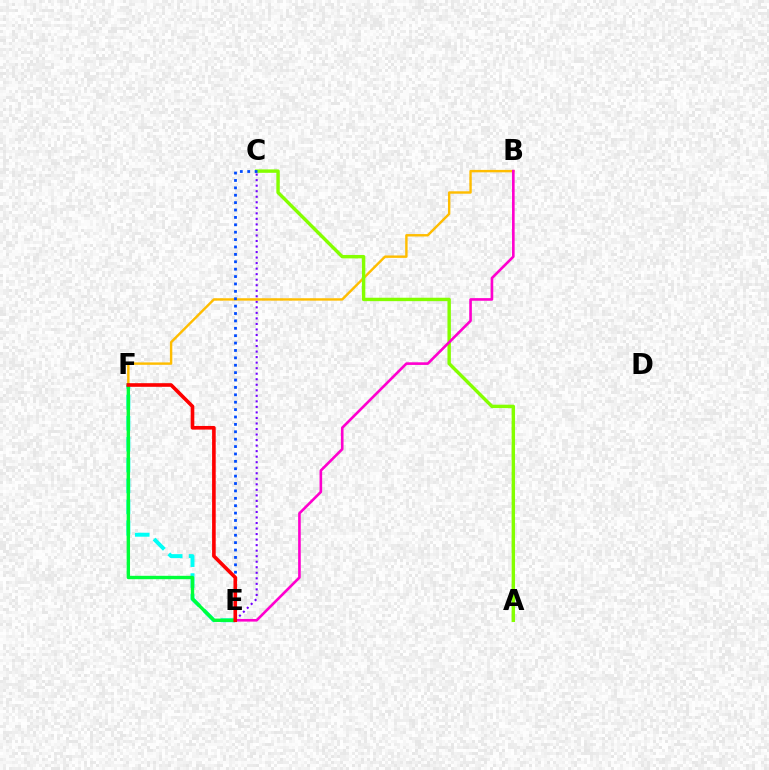{('C', 'E'): [{'color': '#7200ff', 'line_style': 'dotted', 'thickness': 1.5}, {'color': '#004bff', 'line_style': 'dotted', 'thickness': 2.01}], ('E', 'F'): [{'color': '#00fff6', 'line_style': 'dashed', 'thickness': 2.84}, {'color': '#00ff39', 'line_style': 'solid', 'thickness': 2.44}, {'color': '#ff0000', 'line_style': 'solid', 'thickness': 2.61}], ('B', 'F'): [{'color': '#ffbd00', 'line_style': 'solid', 'thickness': 1.74}], ('A', 'C'): [{'color': '#84ff00', 'line_style': 'solid', 'thickness': 2.46}], ('B', 'E'): [{'color': '#ff00cf', 'line_style': 'solid', 'thickness': 1.9}]}